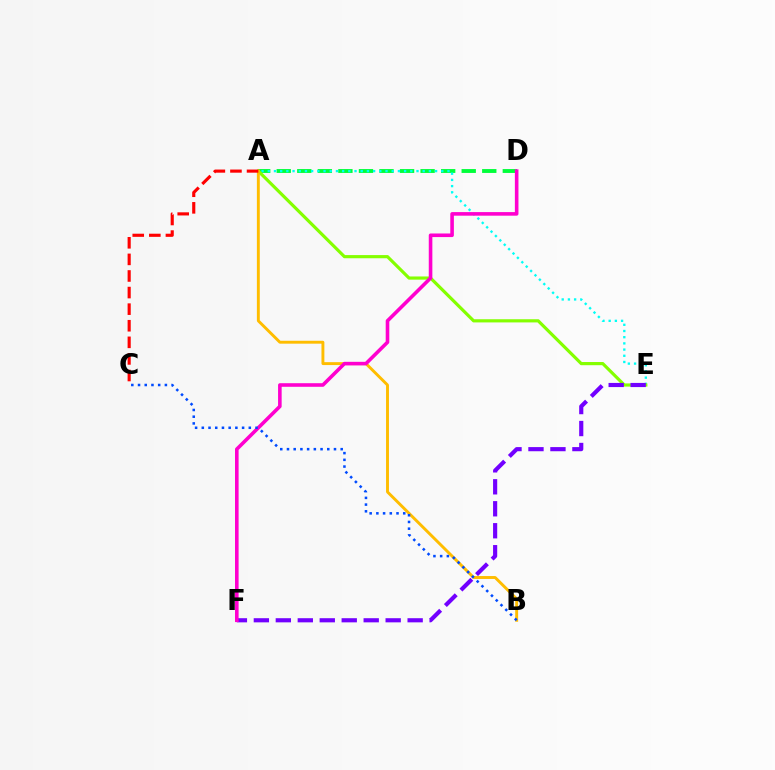{('A', 'D'): [{'color': '#00ff39', 'line_style': 'dashed', 'thickness': 2.79}], ('A', 'E'): [{'color': '#00fff6', 'line_style': 'dotted', 'thickness': 1.68}, {'color': '#84ff00', 'line_style': 'solid', 'thickness': 2.29}], ('A', 'B'): [{'color': '#ffbd00', 'line_style': 'solid', 'thickness': 2.09}], ('A', 'C'): [{'color': '#ff0000', 'line_style': 'dashed', 'thickness': 2.25}], ('E', 'F'): [{'color': '#7200ff', 'line_style': 'dashed', 'thickness': 2.98}], ('D', 'F'): [{'color': '#ff00cf', 'line_style': 'solid', 'thickness': 2.59}], ('B', 'C'): [{'color': '#004bff', 'line_style': 'dotted', 'thickness': 1.82}]}